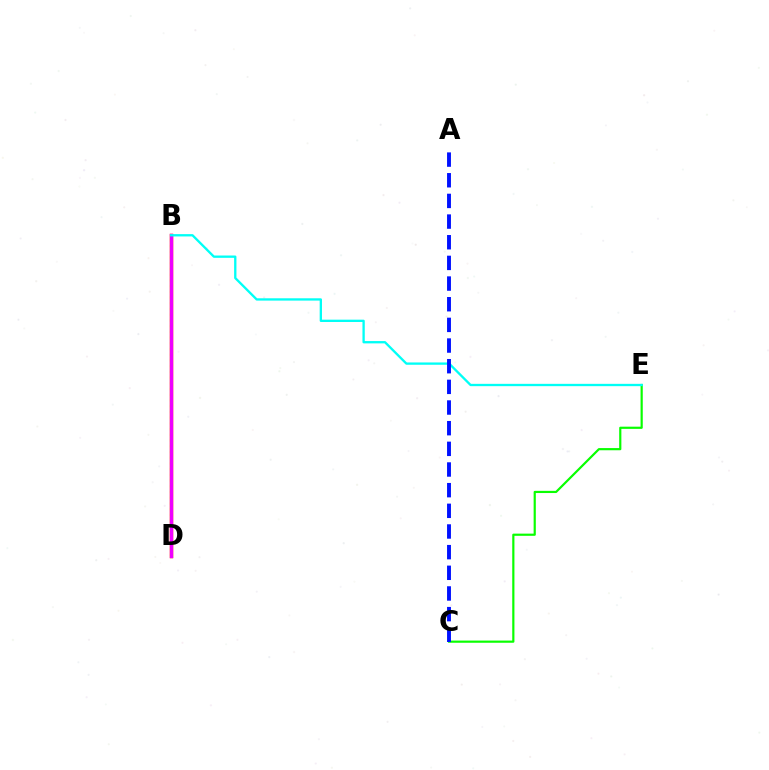{('B', 'D'): [{'color': '#ff0000', 'line_style': 'solid', 'thickness': 2.47}, {'color': '#fcf500', 'line_style': 'dotted', 'thickness': 1.55}, {'color': '#ee00ff', 'line_style': 'solid', 'thickness': 2.34}], ('C', 'E'): [{'color': '#08ff00', 'line_style': 'solid', 'thickness': 1.57}], ('B', 'E'): [{'color': '#00fff6', 'line_style': 'solid', 'thickness': 1.67}], ('A', 'C'): [{'color': '#0010ff', 'line_style': 'dashed', 'thickness': 2.81}]}